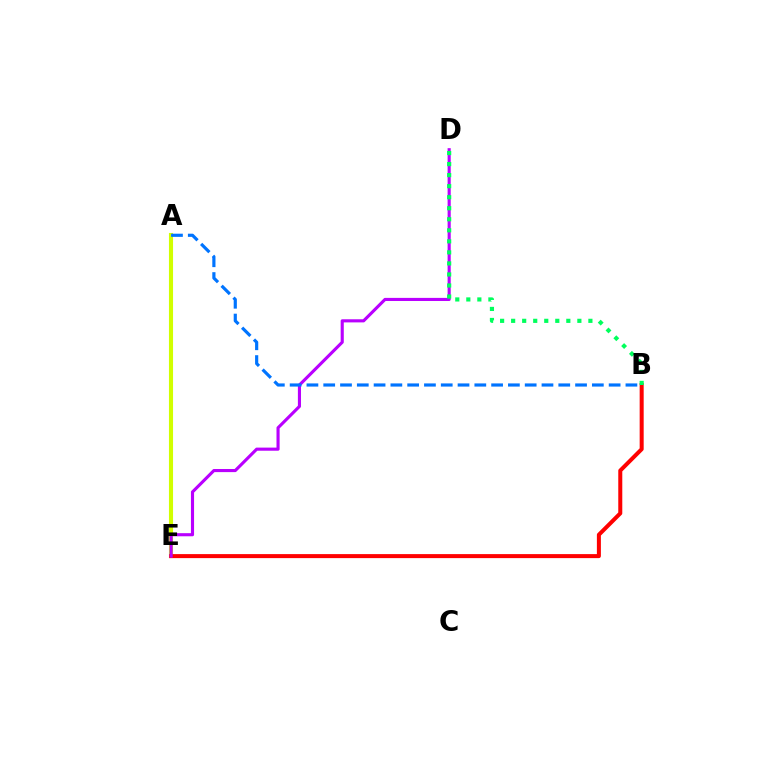{('A', 'E'): [{'color': '#d1ff00', 'line_style': 'solid', 'thickness': 2.95}], ('B', 'E'): [{'color': '#ff0000', 'line_style': 'solid', 'thickness': 2.89}], ('D', 'E'): [{'color': '#b900ff', 'line_style': 'solid', 'thickness': 2.25}], ('B', 'D'): [{'color': '#00ff5c', 'line_style': 'dotted', 'thickness': 3.0}], ('A', 'B'): [{'color': '#0074ff', 'line_style': 'dashed', 'thickness': 2.28}]}